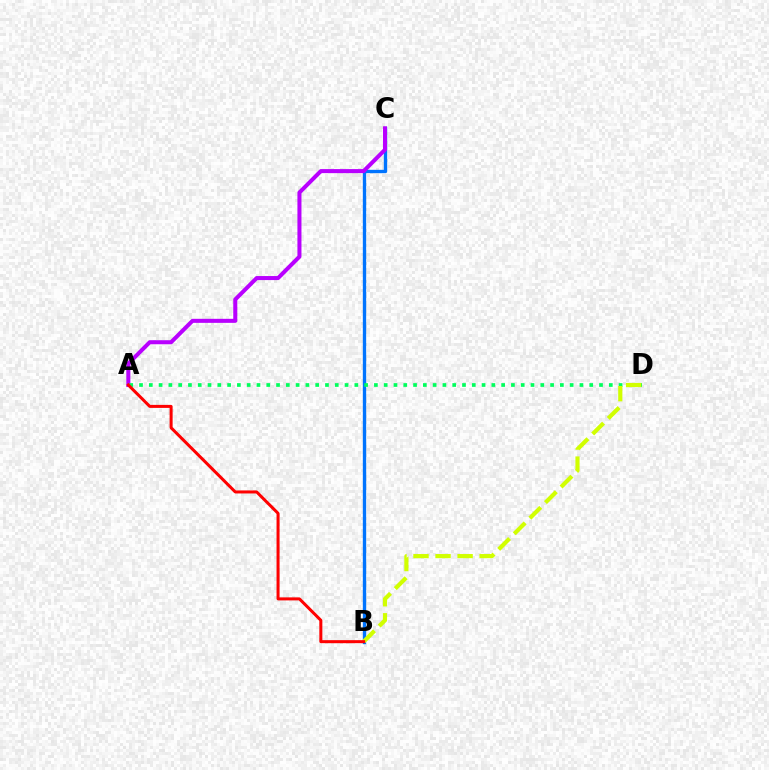{('B', 'C'): [{'color': '#0074ff', 'line_style': 'solid', 'thickness': 2.41}], ('A', 'C'): [{'color': '#b900ff', 'line_style': 'solid', 'thickness': 2.91}], ('A', 'D'): [{'color': '#00ff5c', 'line_style': 'dotted', 'thickness': 2.66}], ('B', 'D'): [{'color': '#d1ff00', 'line_style': 'dashed', 'thickness': 2.99}], ('A', 'B'): [{'color': '#ff0000', 'line_style': 'solid', 'thickness': 2.18}]}